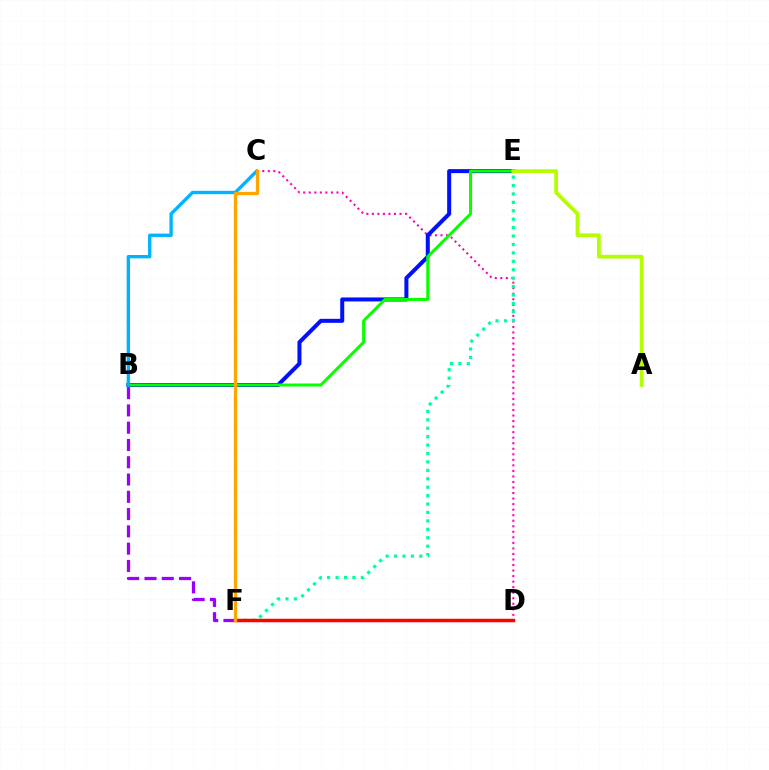{('C', 'D'): [{'color': '#ff00bd', 'line_style': 'dotted', 'thickness': 1.5}], ('B', 'F'): [{'color': '#9b00ff', 'line_style': 'dashed', 'thickness': 2.35}], ('B', 'E'): [{'color': '#0010ff', 'line_style': 'solid', 'thickness': 2.89}, {'color': '#08ff00', 'line_style': 'solid', 'thickness': 2.17}], ('B', 'C'): [{'color': '#00b5ff', 'line_style': 'solid', 'thickness': 2.42}], ('A', 'E'): [{'color': '#b3ff00', 'line_style': 'solid', 'thickness': 2.73}], ('E', 'F'): [{'color': '#00ff9d', 'line_style': 'dotted', 'thickness': 2.29}], ('D', 'F'): [{'color': '#ff0000', 'line_style': 'solid', 'thickness': 2.52}], ('C', 'F'): [{'color': '#ffa500', 'line_style': 'solid', 'thickness': 2.37}]}